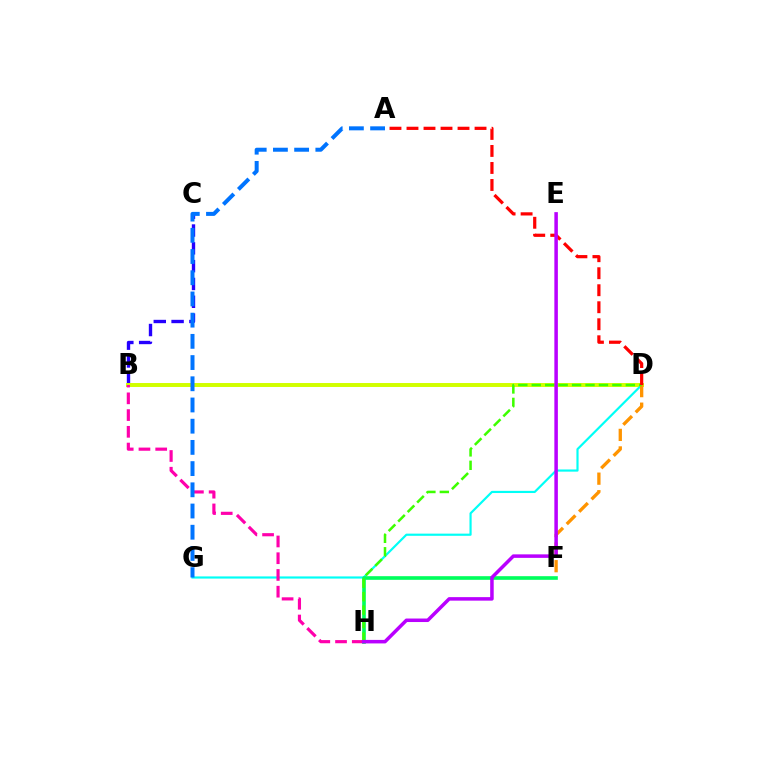{('B', 'C'): [{'color': '#2500ff', 'line_style': 'dashed', 'thickness': 2.42}], ('B', 'D'): [{'color': '#d1ff00', 'line_style': 'solid', 'thickness': 2.85}], ('D', 'G'): [{'color': '#00fff6', 'line_style': 'solid', 'thickness': 1.57}], ('B', 'H'): [{'color': '#ff00ac', 'line_style': 'dashed', 'thickness': 2.27}], ('D', 'F'): [{'color': '#ff9400', 'line_style': 'dashed', 'thickness': 2.38}], ('A', 'G'): [{'color': '#0074ff', 'line_style': 'dashed', 'thickness': 2.88}], ('F', 'H'): [{'color': '#00ff5c', 'line_style': 'solid', 'thickness': 2.62}], ('D', 'H'): [{'color': '#3dff00', 'line_style': 'dashed', 'thickness': 1.83}], ('A', 'D'): [{'color': '#ff0000', 'line_style': 'dashed', 'thickness': 2.31}], ('E', 'H'): [{'color': '#b900ff', 'line_style': 'solid', 'thickness': 2.53}]}